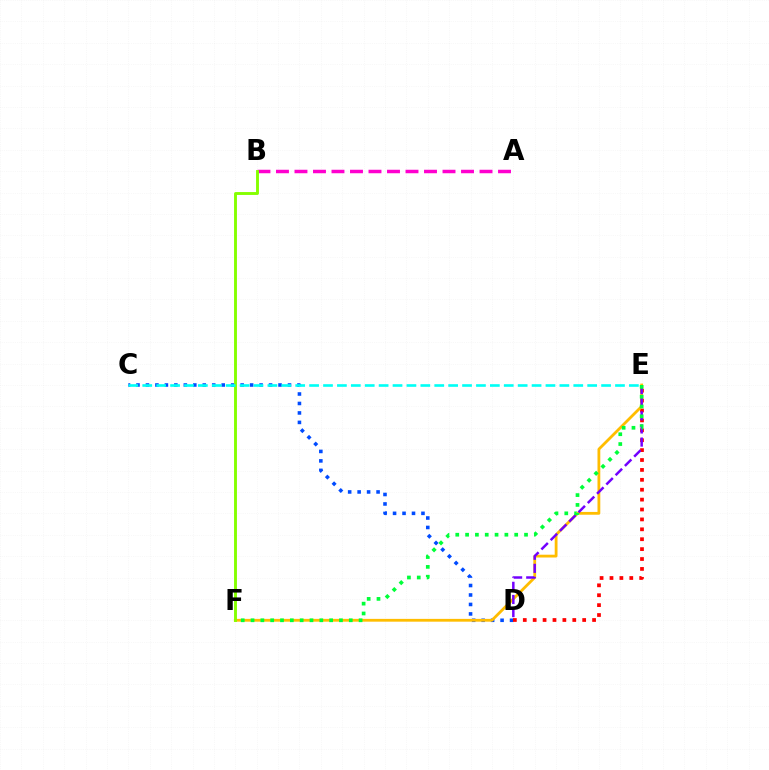{('C', 'D'): [{'color': '#004bff', 'line_style': 'dotted', 'thickness': 2.57}], ('D', 'E'): [{'color': '#ff0000', 'line_style': 'dotted', 'thickness': 2.69}, {'color': '#7200ff', 'line_style': 'dashed', 'thickness': 1.78}], ('E', 'F'): [{'color': '#ffbd00', 'line_style': 'solid', 'thickness': 2.01}, {'color': '#00ff39', 'line_style': 'dotted', 'thickness': 2.67}], ('A', 'B'): [{'color': '#ff00cf', 'line_style': 'dashed', 'thickness': 2.51}], ('B', 'F'): [{'color': '#84ff00', 'line_style': 'solid', 'thickness': 2.08}], ('C', 'E'): [{'color': '#00fff6', 'line_style': 'dashed', 'thickness': 1.89}]}